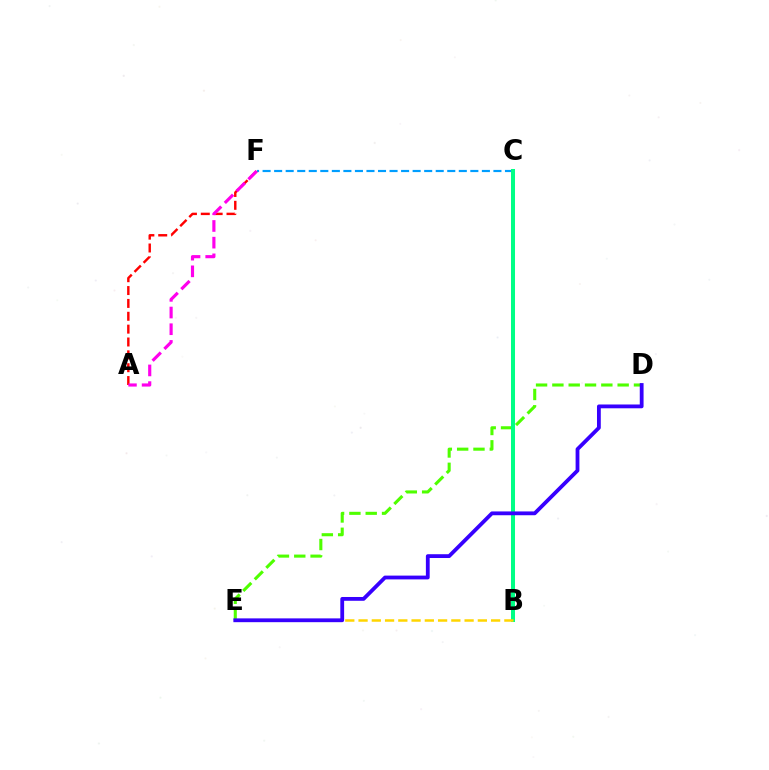{('D', 'E'): [{'color': '#4fff00', 'line_style': 'dashed', 'thickness': 2.22}, {'color': '#3700ff', 'line_style': 'solid', 'thickness': 2.74}], ('C', 'F'): [{'color': '#009eff', 'line_style': 'dashed', 'thickness': 1.57}], ('B', 'C'): [{'color': '#00ff86', 'line_style': 'solid', 'thickness': 2.89}], ('A', 'F'): [{'color': '#ff0000', 'line_style': 'dashed', 'thickness': 1.75}, {'color': '#ff00ed', 'line_style': 'dashed', 'thickness': 2.27}], ('B', 'E'): [{'color': '#ffd500', 'line_style': 'dashed', 'thickness': 1.8}]}